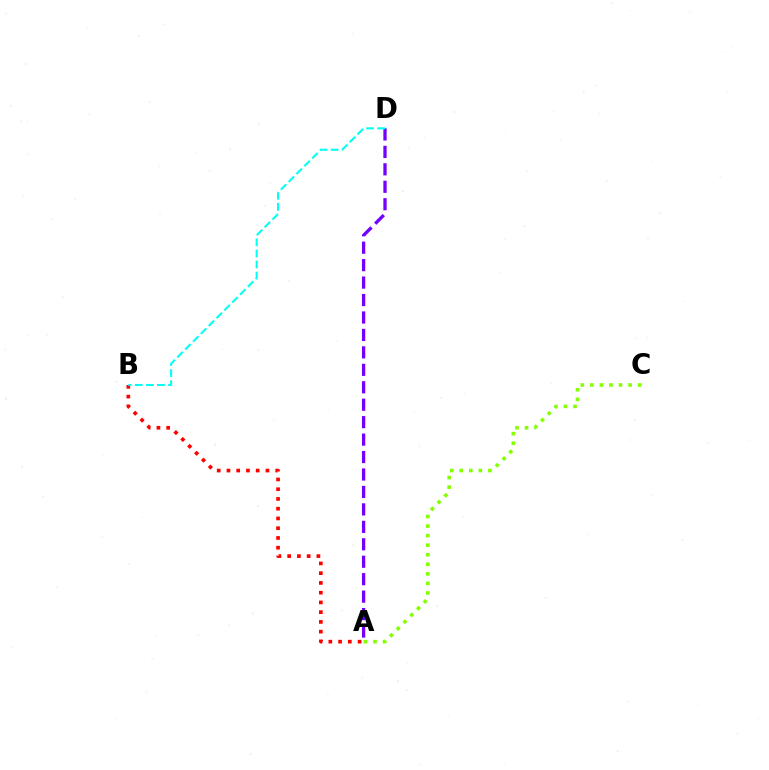{('A', 'D'): [{'color': '#7200ff', 'line_style': 'dashed', 'thickness': 2.37}], ('A', 'B'): [{'color': '#ff0000', 'line_style': 'dotted', 'thickness': 2.65}], ('B', 'D'): [{'color': '#00fff6', 'line_style': 'dashed', 'thickness': 1.51}], ('A', 'C'): [{'color': '#84ff00', 'line_style': 'dotted', 'thickness': 2.6}]}